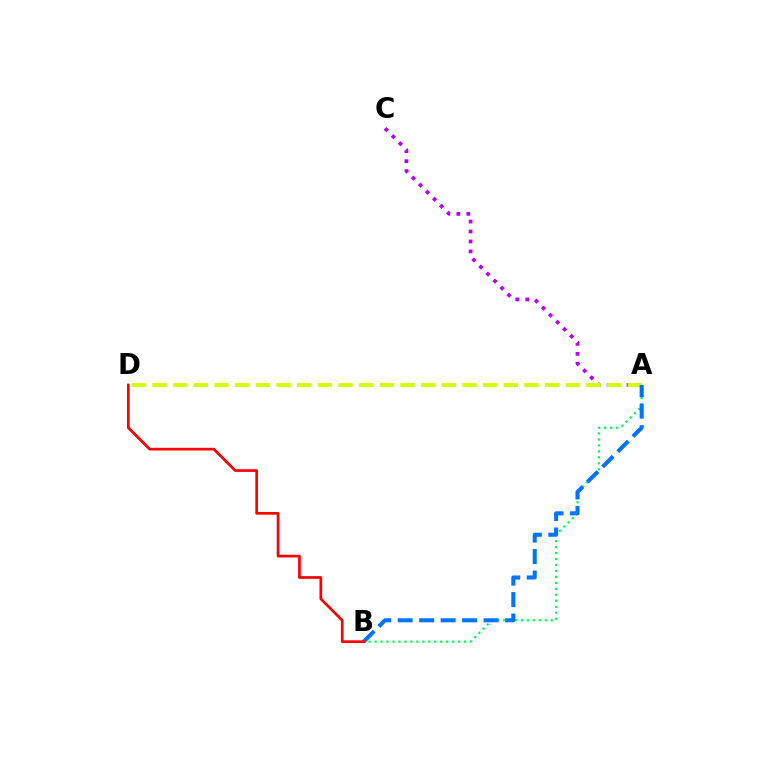{('A', 'B'): [{'color': '#00ff5c', 'line_style': 'dotted', 'thickness': 1.62}, {'color': '#0074ff', 'line_style': 'dashed', 'thickness': 2.92}], ('A', 'C'): [{'color': '#b900ff', 'line_style': 'dotted', 'thickness': 2.7}], ('A', 'D'): [{'color': '#d1ff00', 'line_style': 'dashed', 'thickness': 2.81}], ('B', 'D'): [{'color': '#ff0000', 'line_style': 'solid', 'thickness': 1.95}]}